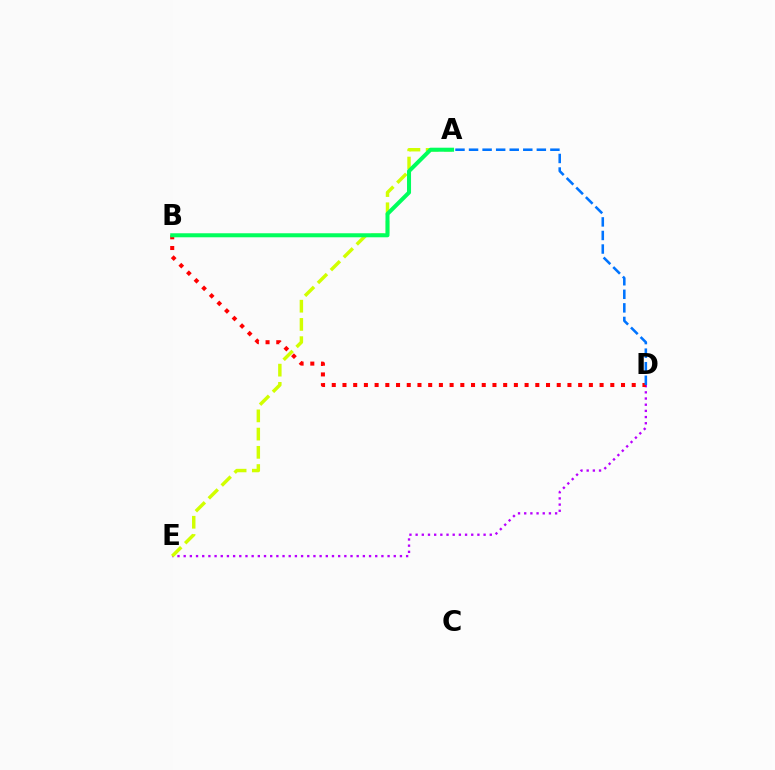{('D', 'E'): [{'color': '#b900ff', 'line_style': 'dotted', 'thickness': 1.68}], ('B', 'D'): [{'color': '#ff0000', 'line_style': 'dotted', 'thickness': 2.91}], ('A', 'E'): [{'color': '#d1ff00', 'line_style': 'dashed', 'thickness': 2.48}], ('A', 'B'): [{'color': '#00ff5c', 'line_style': 'solid', 'thickness': 2.89}], ('A', 'D'): [{'color': '#0074ff', 'line_style': 'dashed', 'thickness': 1.84}]}